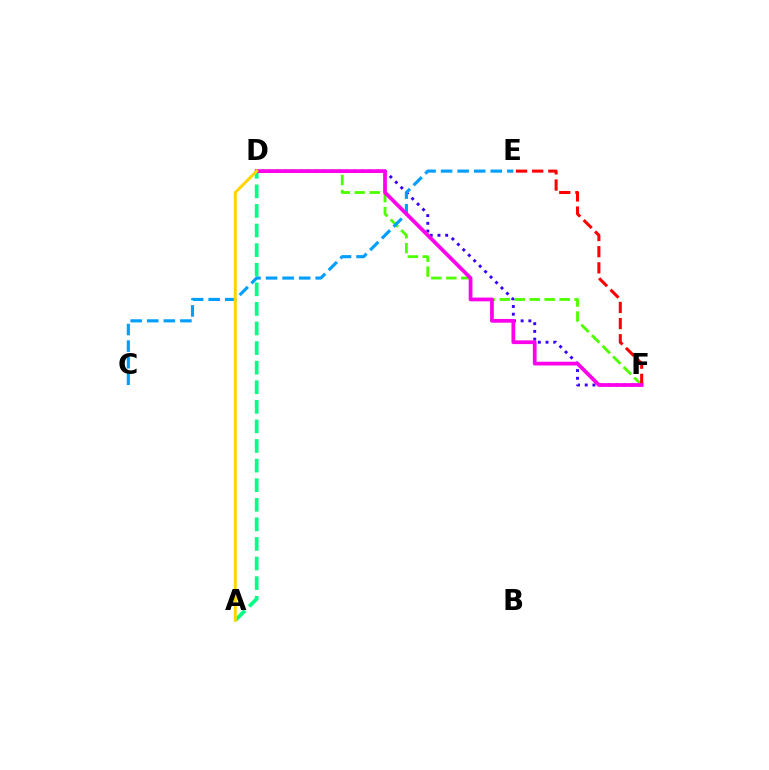{('D', 'F'): [{'color': '#3700ff', 'line_style': 'dotted', 'thickness': 2.1}, {'color': '#4fff00', 'line_style': 'dashed', 'thickness': 2.03}, {'color': '#ff00ed', 'line_style': 'solid', 'thickness': 2.7}], ('E', 'F'): [{'color': '#ff0000', 'line_style': 'dashed', 'thickness': 2.19}], ('A', 'D'): [{'color': '#00ff86', 'line_style': 'dashed', 'thickness': 2.66}, {'color': '#ffd500', 'line_style': 'solid', 'thickness': 2.14}], ('C', 'E'): [{'color': '#009eff', 'line_style': 'dashed', 'thickness': 2.25}]}